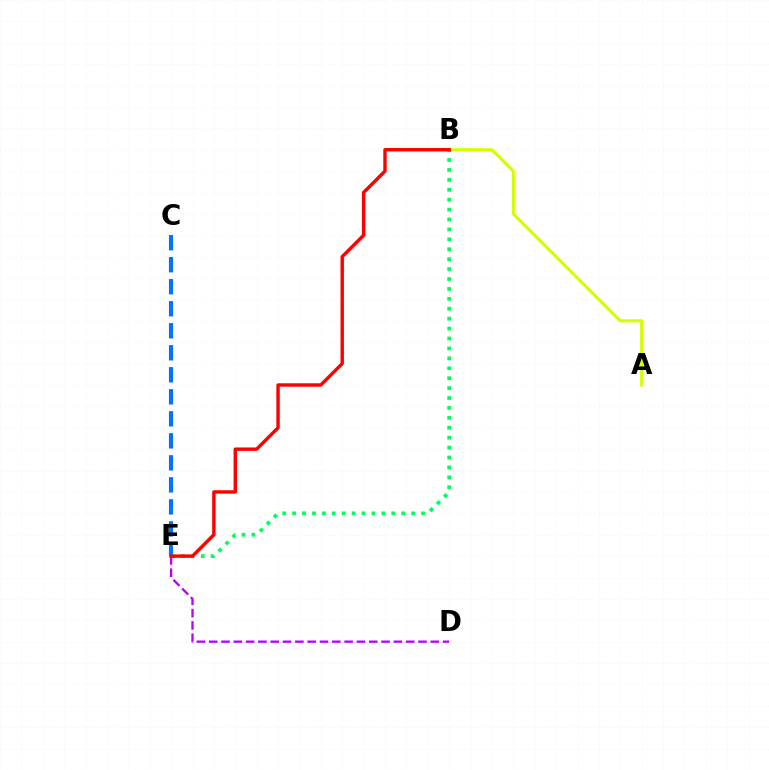{('A', 'B'): [{'color': '#d1ff00', 'line_style': 'solid', 'thickness': 2.18}], ('C', 'E'): [{'color': '#0074ff', 'line_style': 'dashed', 'thickness': 2.99}], ('B', 'E'): [{'color': '#00ff5c', 'line_style': 'dotted', 'thickness': 2.69}, {'color': '#ff0000', 'line_style': 'solid', 'thickness': 2.46}], ('D', 'E'): [{'color': '#b900ff', 'line_style': 'dashed', 'thickness': 1.67}]}